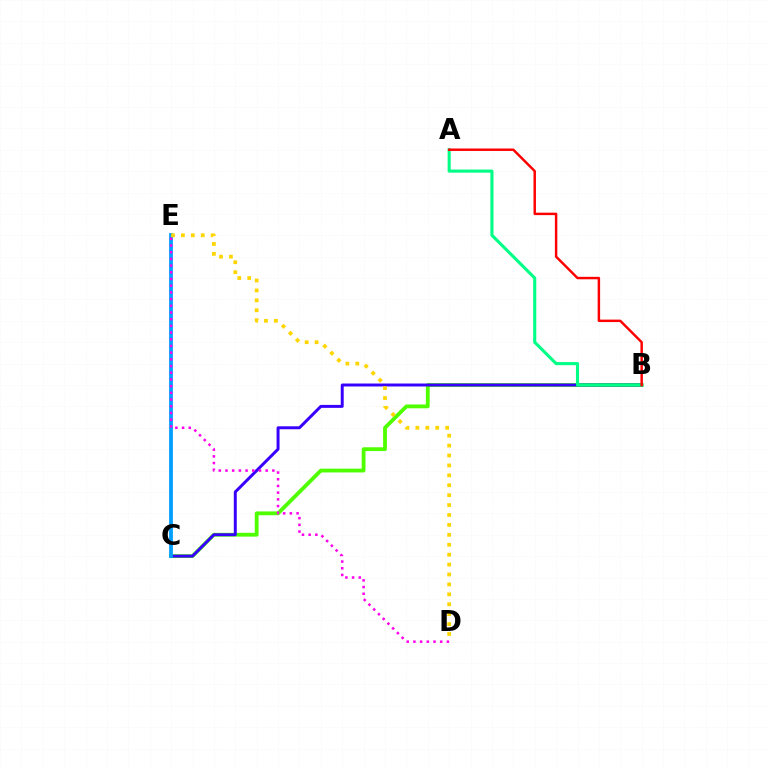{('B', 'C'): [{'color': '#4fff00', 'line_style': 'solid', 'thickness': 2.74}, {'color': '#3700ff', 'line_style': 'solid', 'thickness': 2.13}], ('C', 'E'): [{'color': '#009eff', 'line_style': 'solid', 'thickness': 2.71}], ('A', 'B'): [{'color': '#00ff86', 'line_style': 'solid', 'thickness': 2.23}, {'color': '#ff0000', 'line_style': 'solid', 'thickness': 1.77}], ('D', 'E'): [{'color': '#ff00ed', 'line_style': 'dotted', 'thickness': 1.82}, {'color': '#ffd500', 'line_style': 'dotted', 'thickness': 2.69}]}